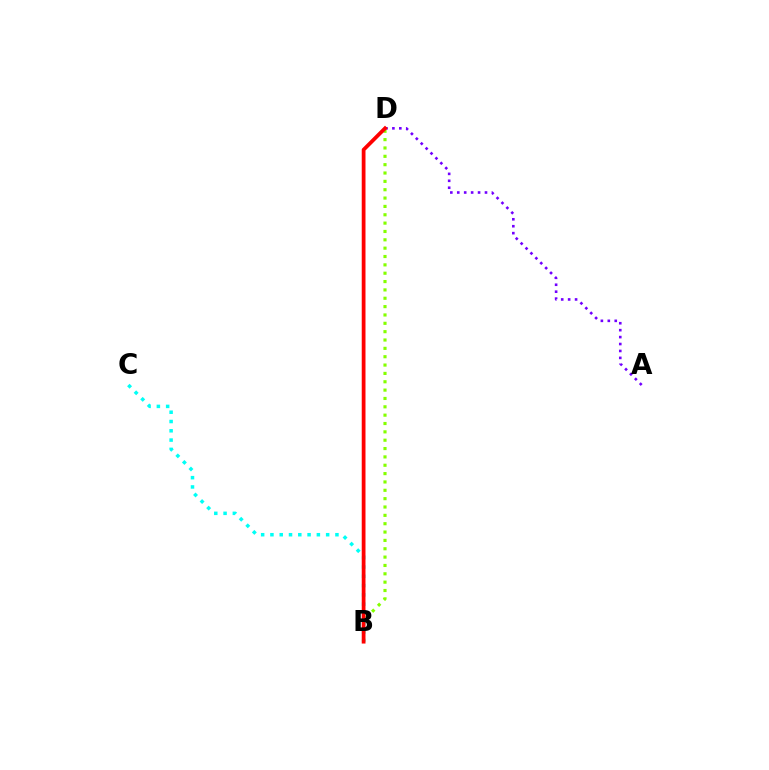{('A', 'D'): [{'color': '#7200ff', 'line_style': 'dotted', 'thickness': 1.88}], ('B', 'D'): [{'color': '#84ff00', 'line_style': 'dotted', 'thickness': 2.27}, {'color': '#ff0000', 'line_style': 'solid', 'thickness': 2.71}], ('B', 'C'): [{'color': '#00fff6', 'line_style': 'dotted', 'thickness': 2.52}]}